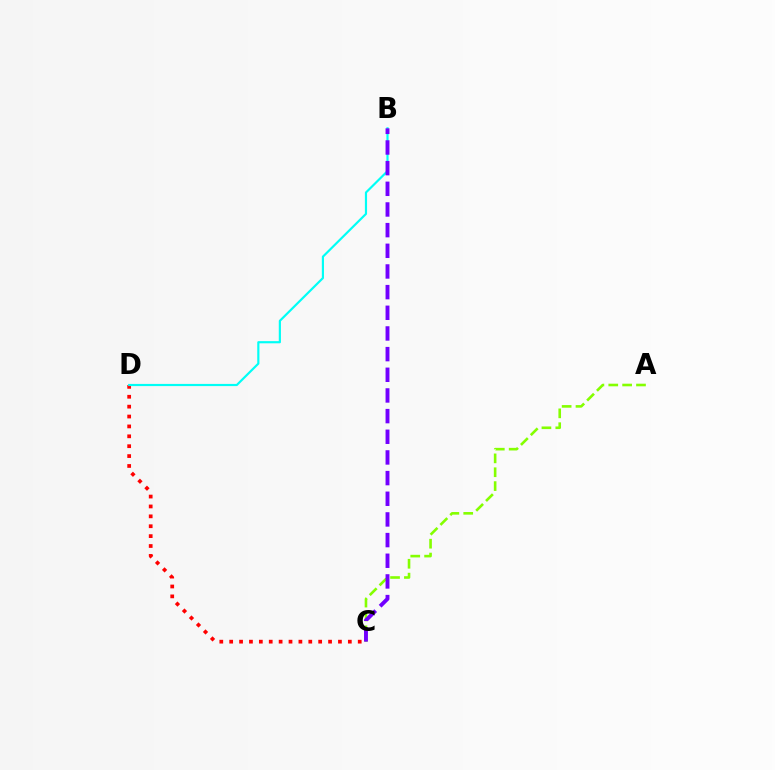{('C', 'D'): [{'color': '#ff0000', 'line_style': 'dotted', 'thickness': 2.69}], ('B', 'D'): [{'color': '#00fff6', 'line_style': 'solid', 'thickness': 1.57}], ('A', 'C'): [{'color': '#84ff00', 'line_style': 'dashed', 'thickness': 1.88}], ('B', 'C'): [{'color': '#7200ff', 'line_style': 'dashed', 'thickness': 2.81}]}